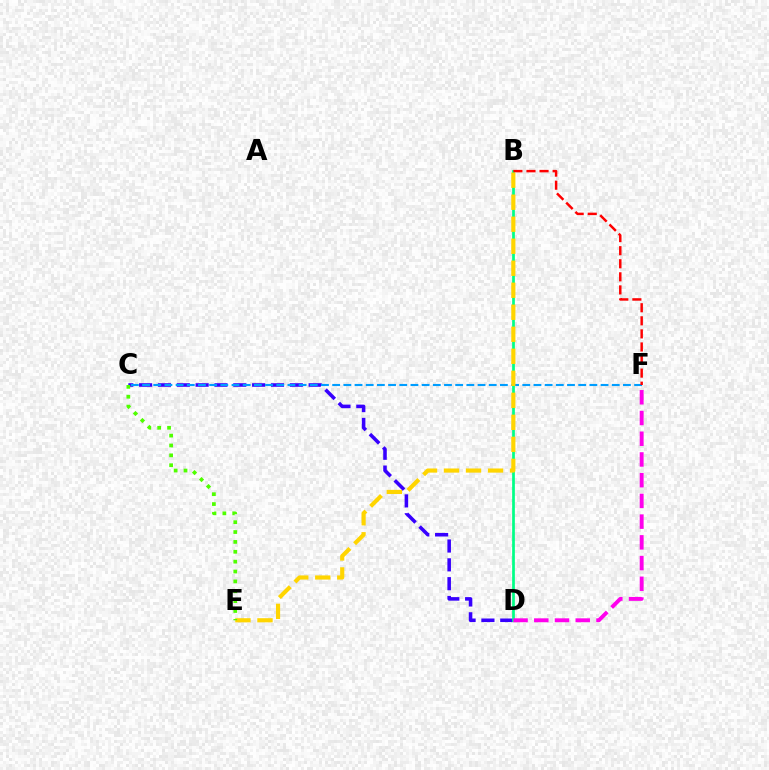{('C', 'D'): [{'color': '#3700ff', 'line_style': 'dashed', 'thickness': 2.56}], ('C', 'F'): [{'color': '#009eff', 'line_style': 'dashed', 'thickness': 1.52}], ('B', 'D'): [{'color': '#00ff86', 'line_style': 'solid', 'thickness': 1.95}], ('B', 'F'): [{'color': '#ff0000', 'line_style': 'dashed', 'thickness': 1.78}], ('D', 'F'): [{'color': '#ff00ed', 'line_style': 'dashed', 'thickness': 2.82}], ('B', 'E'): [{'color': '#ffd500', 'line_style': 'dashed', 'thickness': 2.99}], ('C', 'E'): [{'color': '#4fff00', 'line_style': 'dotted', 'thickness': 2.68}]}